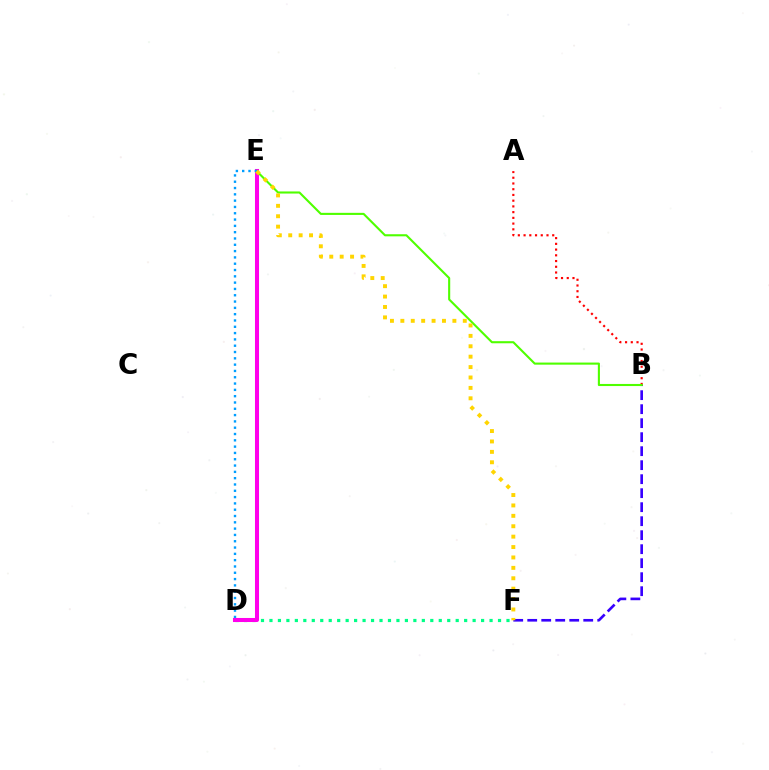{('B', 'F'): [{'color': '#3700ff', 'line_style': 'dashed', 'thickness': 1.9}], ('A', 'B'): [{'color': '#ff0000', 'line_style': 'dotted', 'thickness': 1.56}], ('D', 'F'): [{'color': '#00ff86', 'line_style': 'dotted', 'thickness': 2.3}], ('D', 'E'): [{'color': '#ff00ed', 'line_style': 'solid', 'thickness': 2.91}, {'color': '#009eff', 'line_style': 'dotted', 'thickness': 1.71}], ('B', 'E'): [{'color': '#4fff00', 'line_style': 'solid', 'thickness': 1.51}], ('E', 'F'): [{'color': '#ffd500', 'line_style': 'dotted', 'thickness': 2.83}]}